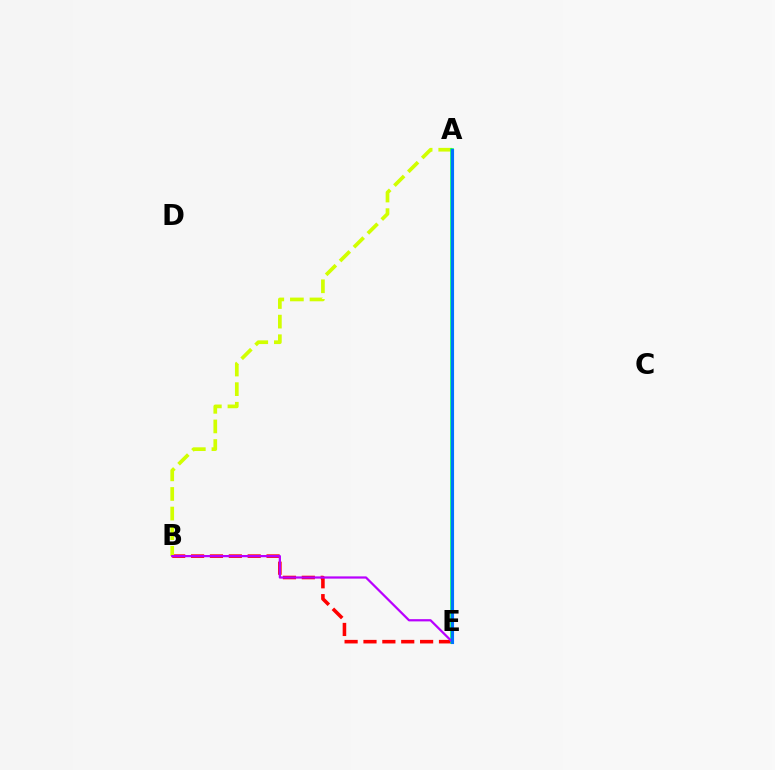{('B', 'E'): [{'color': '#ff0000', 'line_style': 'dashed', 'thickness': 2.56}, {'color': '#b900ff', 'line_style': 'solid', 'thickness': 1.61}], ('A', 'B'): [{'color': '#d1ff00', 'line_style': 'dashed', 'thickness': 2.66}], ('A', 'E'): [{'color': '#00ff5c', 'line_style': 'solid', 'thickness': 2.61}, {'color': '#0074ff', 'line_style': 'solid', 'thickness': 2.24}]}